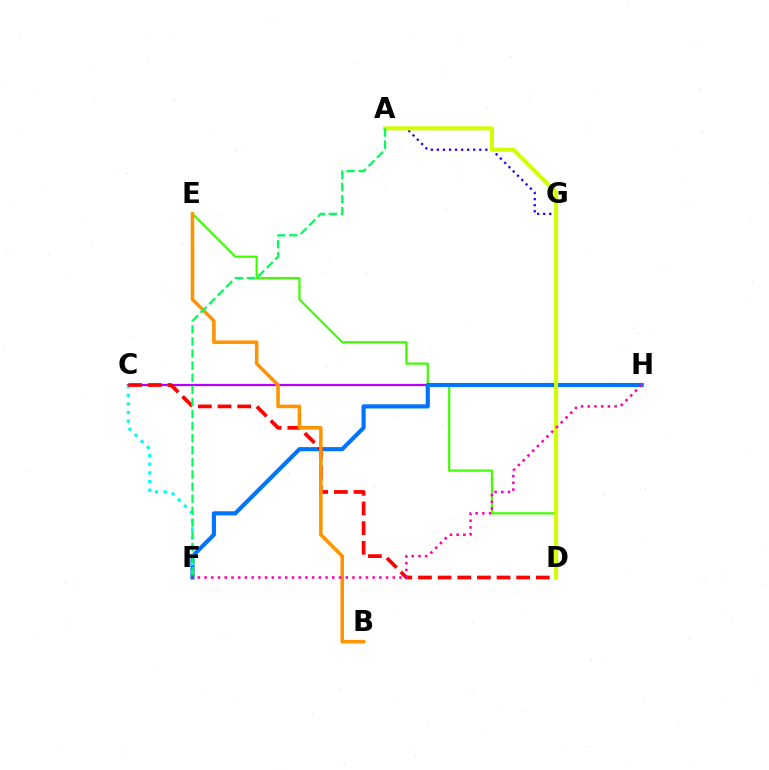{('C', 'H'): [{'color': '#b900ff', 'line_style': 'solid', 'thickness': 1.61}], ('D', 'E'): [{'color': '#3dff00', 'line_style': 'solid', 'thickness': 1.58}], ('F', 'H'): [{'color': '#0074ff', 'line_style': 'solid', 'thickness': 2.98}, {'color': '#ff00ac', 'line_style': 'dotted', 'thickness': 1.83}], ('C', 'F'): [{'color': '#00fff6', 'line_style': 'dotted', 'thickness': 2.35}], ('A', 'G'): [{'color': '#2500ff', 'line_style': 'dotted', 'thickness': 1.65}], ('C', 'D'): [{'color': '#ff0000', 'line_style': 'dashed', 'thickness': 2.67}], ('B', 'E'): [{'color': '#ff9400', 'line_style': 'solid', 'thickness': 2.55}], ('A', 'D'): [{'color': '#d1ff00', 'line_style': 'solid', 'thickness': 2.93}], ('A', 'F'): [{'color': '#00ff5c', 'line_style': 'dashed', 'thickness': 1.64}]}